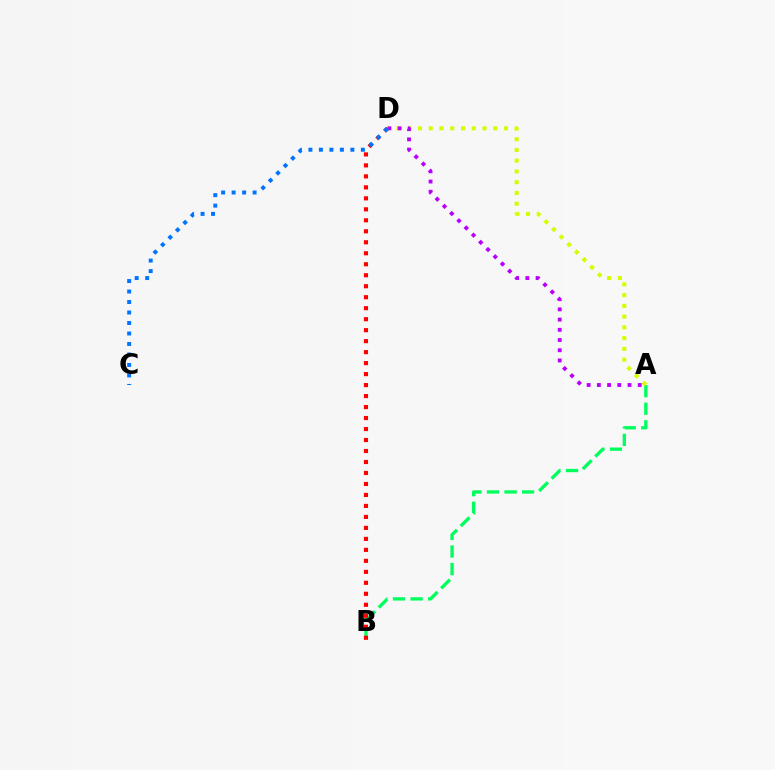{('A', 'B'): [{'color': '#00ff5c', 'line_style': 'dashed', 'thickness': 2.39}], ('B', 'D'): [{'color': '#ff0000', 'line_style': 'dotted', 'thickness': 2.98}], ('A', 'D'): [{'color': '#d1ff00', 'line_style': 'dotted', 'thickness': 2.92}, {'color': '#b900ff', 'line_style': 'dotted', 'thickness': 2.78}], ('C', 'D'): [{'color': '#0074ff', 'line_style': 'dotted', 'thickness': 2.85}]}